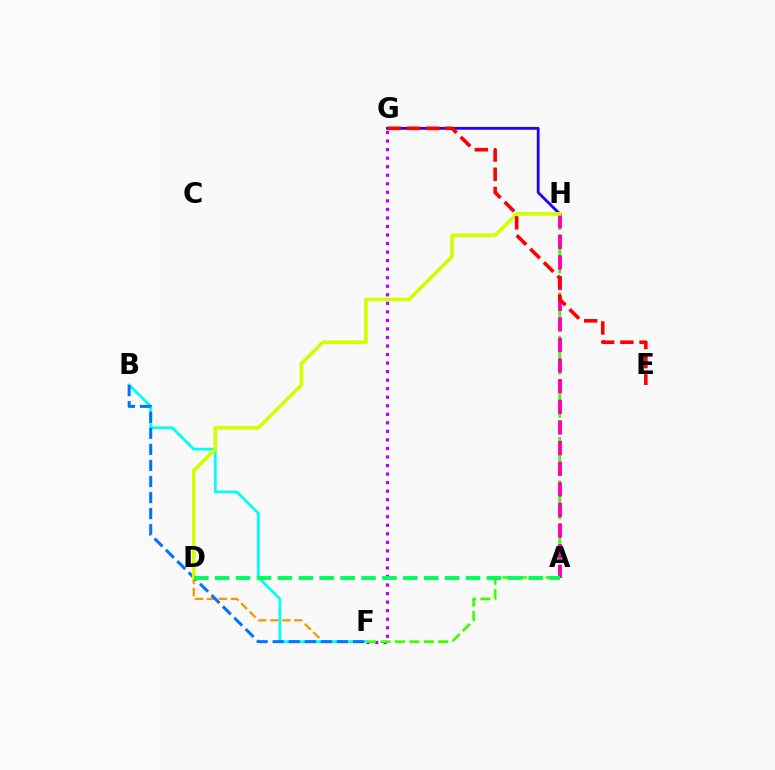{('F', 'G'): [{'color': '#b900ff', 'line_style': 'dotted', 'thickness': 2.32}], ('F', 'H'): [{'color': '#3dff00', 'line_style': 'dashed', 'thickness': 1.96}], ('G', 'H'): [{'color': '#2500ff', 'line_style': 'solid', 'thickness': 2.02}], ('A', 'H'): [{'color': '#ff00ac', 'line_style': 'dashed', 'thickness': 2.8}], ('D', 'F'): [{'color': '#ff9400', 'line_style': 'dashed', 'thickness': 1.63}], ('B', 'F'): [{'color': '#00fff6', 'line_style': 'solid', 'thickness': 1.99}, {'color': '#0074ff', 'line_style': 'dashed', 'thickness': 2.18}], ('D', 'H'): [{'color': '#d1ff00', 'line_style': 'solid', 'thickness': 2.63}], ('E', 'G'): [{'color': '#ff0000', 'line_style': 'dashed', 'thickness': 2.61}], ('A', 'D'): [{'color': '#00ff5c', 'line_style': 'dashed', 'thickness': 2.84}]}